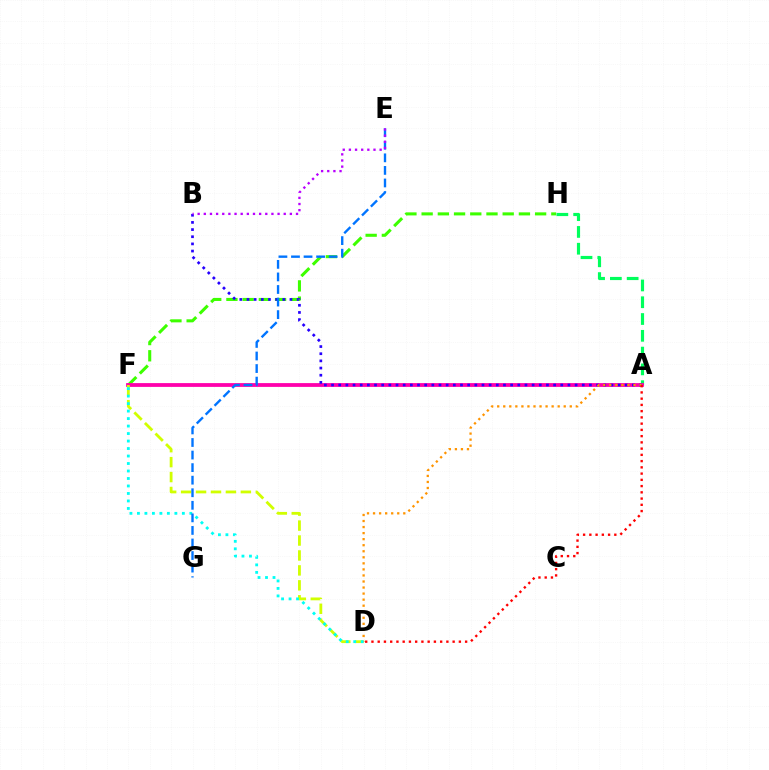{('F', 'H'): [{'color': '#3dff00', 'line_style': 'dashed', 'thickness': 2.2}], ('A', 'H'): [{'color': '#00ff5c', 'line_style': 'dashed', 'thickness': 2.28}], ('A', 'F'): [{'color': '#ff00ac', 'line_style': 'solid', 'thickness': 2.73}], ('A', 'B'): [{'color': '#2500ff', 'line_style': 'dotted', 'thickness': 1.95}], ('D', 'F'): [{'color': '#d1ff00', 'line_style': 'dashed', 'thickness': 2.03}, {'color': '#00fff6', 'line_style': 'dotted', 'thickness': 2.03}], ('A', 'D'): [{'color': '#ff9400', 'line_style': 'dotted', 'thickness': 1.64}, {'color': '#ff0000', 'line_style': 'dotted', 'thickness': 1.7}], ('E', 'G'): [{'color': '#0074ff', 'line_style': 'dashed', 'thickness': 1.71}], ('B', 'E'): [{'color': '#b900ff', 'line_style': 'dotted', 'thickness': 1.67}]}